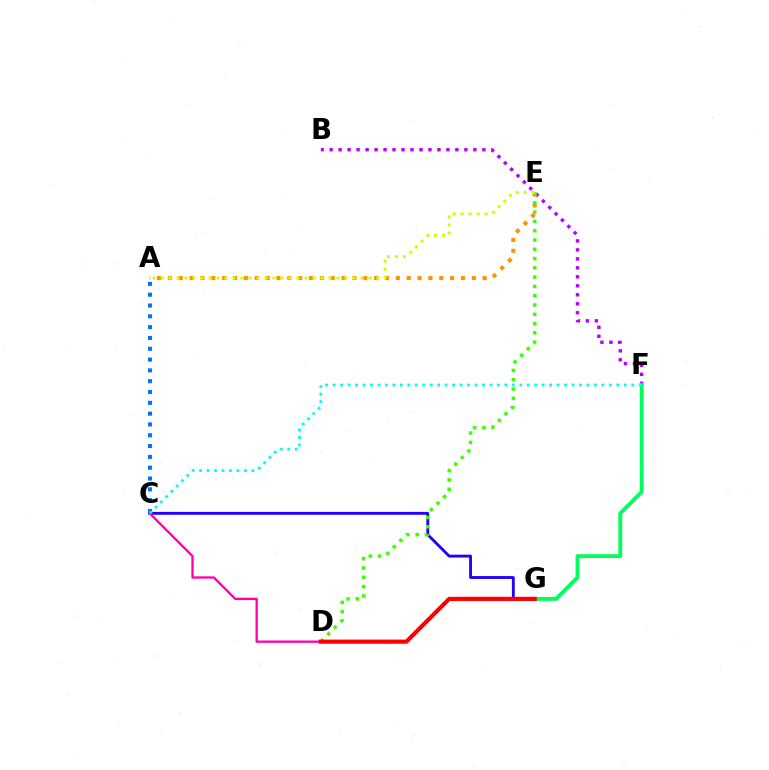{('A', 'C'): [{'color': '#0074ff', 'line_style': 'dotted', 'thickness': 2.94}], ('B', 'F'): [{'color': '#b900ff', 'line_style': 'dotted', 'thickness': 2.44}], ('C', 'G'): [{'color': '#2500ff', 'line_style': 'solid', 'thickness': 2.06}], ('A', 'E'): [{'color': '#ff9400', 'line_style': 'dotted', 'thickness': 2.95}, {'color': '#d1ff00', 'line_style': 'dotted', 'thickness': 2.17}], ('F', 'G'): [{'color': '#00ff5c', 'line_style': 'solid', 'thickness': 2.77}], ('C', 'D'): [{'color': '#ff00ac', 'line_style': 'solid', 'thickness': 1.68}], ('C', 'F'): [{'color': '#00fff6', 'line_style': 'dotted', 'thickness': 2.03}], ('D', 'E'): [{'color': '#3dff00', 'line_style': 'dotted', 'thickness': 2.52}], ('D', 'G'): [{'color': '#ff0000', 'line_style': 'solid', 'thickness': 3.0}]}